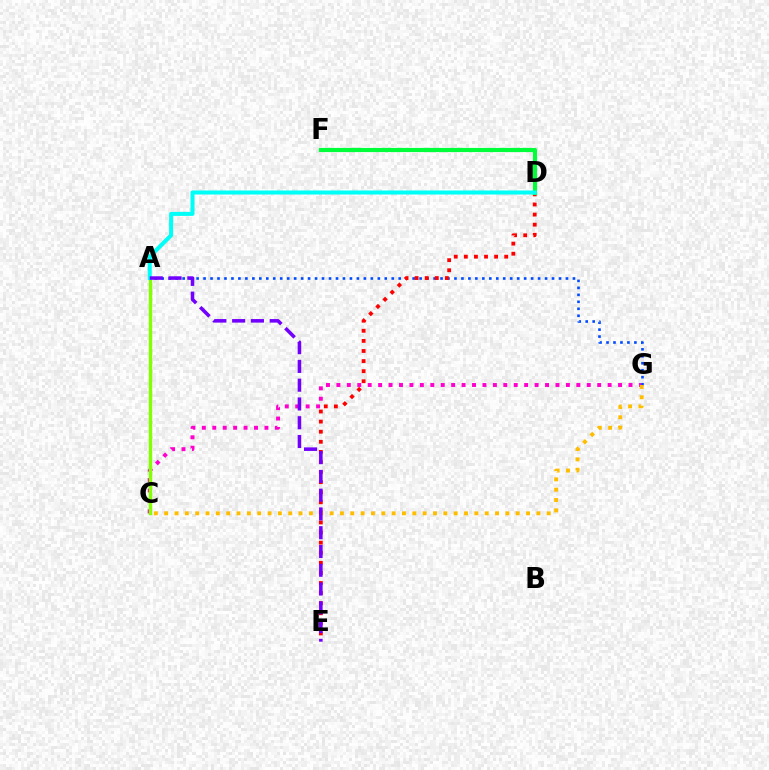{('C', 'G'): [{'color': '#ff00cf', 'line_style': 'dotted', 'thickness': 2.83}, {'color': '#ffbd00', 'line_style': 'dotted', 'thickness': 2.81}], ('A', 'C'): [{'color': '#84ff00', 'line_style': 'solid', 'thickness': 2.45}], ('A', 'G'): [{'color': '#004bff', 'line_style': 'dotted', 'thickness': 1.89}], ('D', 'E'): [{'color': '#ff0000', 'line_style': 'dotted', 'thickness': 2.74}], ('D', 'F'): [{'color': '#00ff39', 'line_style': 'solid', 'thickness': 3.0}], ('A', 'D'): [{'color': '#00fff6', 'line_style': 'solid', 'thickness': 2.91}], ('A', 'E'): [{'color': '#7200ff', 'line_style': 'dashed', 'thickness': 2.55}]}